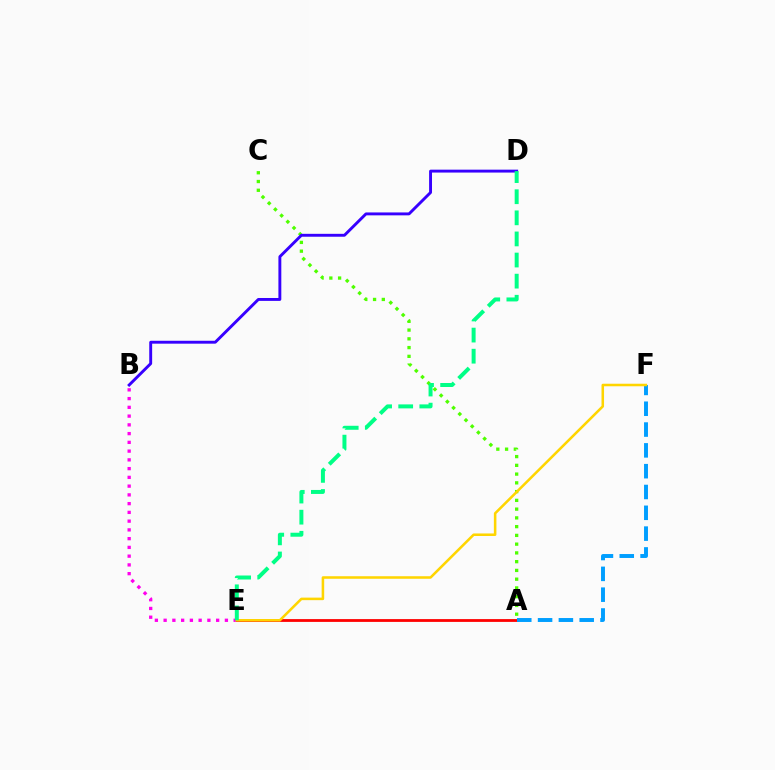{('A', 'C'): [{'color': '#4fff00', 'line_style': 'dotted', 'thickness': 2.38}], ('B', 'D'): [{'color': '#3700ff', 'line_style': 'solid', 'thickness': 2.09}], ('B', 'E'): [{'color': '#ff00ed', 'line_style': 'dotted', 'thickness': 2.38}], ('A', 'E'): [{'color': '#ff0000', 'line_style': 'solid', 'thickness': 2.01}], ('A', 'F'): [{'color': '#009eff', 'line_style': 'dashed', 'thickness': 2.83}], ('E', 'F'): [{'color': '#ffd500', 'line_style': 'solid', 'thickness': 1.83}], ('D', 'E'): [{'color': '#00ff86', 'line_style': 'dashed', 'thickness': 2.87}]}